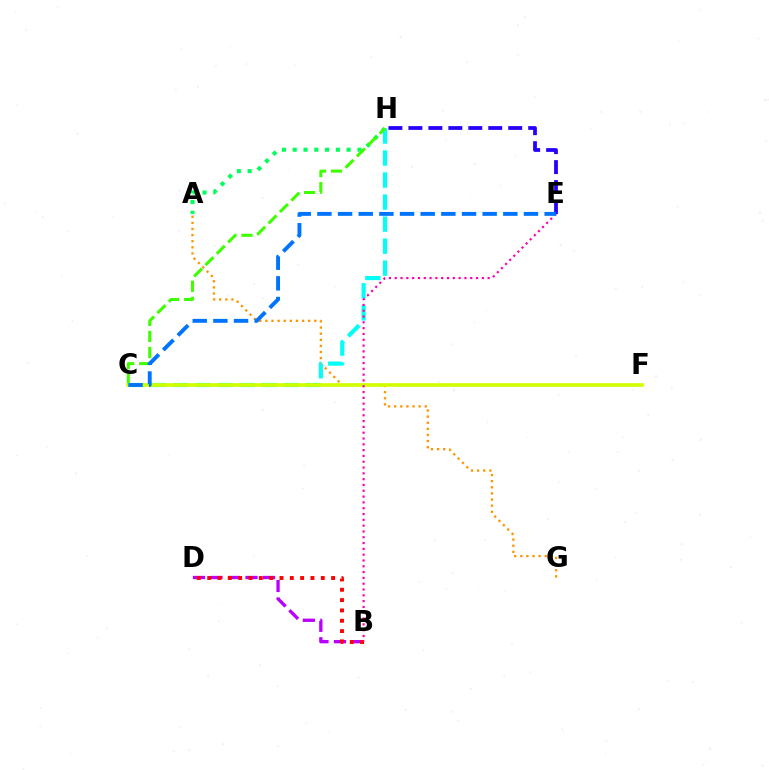{('A', 'G'): [{'color': '#ff9400', 'line_style': 'dotted', 'thickness': 1.66}], ('B', 'D'): [{'color': '#b900ff', 'line_style': 'dashed', 'thickness': 2.38}, {'color': '#ff0000', 'line_style': 'dotted', 'thickness': 2.81}], ('A', 'H'): [{'color': '#00ff5c', 'line_style': 'dotted', 'thickness': 2.93}], ('C', 'H'): [{'color': '#00fff6', 'line_style': 'dashed', 'thickness': 2.99}, {'color': '#3dff00', 'line_style': 'dashed', 'thickness': 2.18}], ('C', 'F'): [{'color': '#d1ff00', 'line_style': 'solid', 'thickness': 2.63}], ('B', 'E'): [{'color': '#ff00ac', 'line_style': 'dotted', 'thickness': 1.58}], ('E', 'H'): [{'color': '#2500ff', 'line_style': 'dashed', 'thickness': 2.71}], ('C', 'E'): [{'color': '#0074ff', 'line_style': 'dashed', 'thickness': 2.81}]}